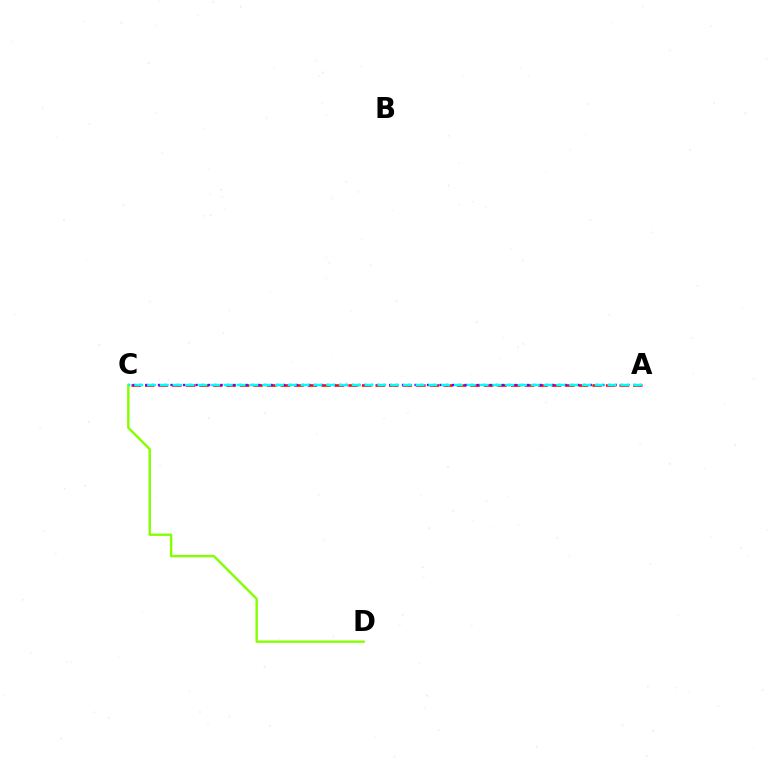{('A', 'C'): [{'color': '#ff0000', 'line_style': 'dashed', 'thickness': 1.84}, {'color': '#7200ff', 'line_style': 'dotted', 'thickness': 1.7}, {'color': '#00fff6', 'line_style': 'dashed', 'thickness': 1.74}], ('C', 'D'): [{'color': '#84ff00', 'line_style': 'solid', 'thickness': 1.72}]}